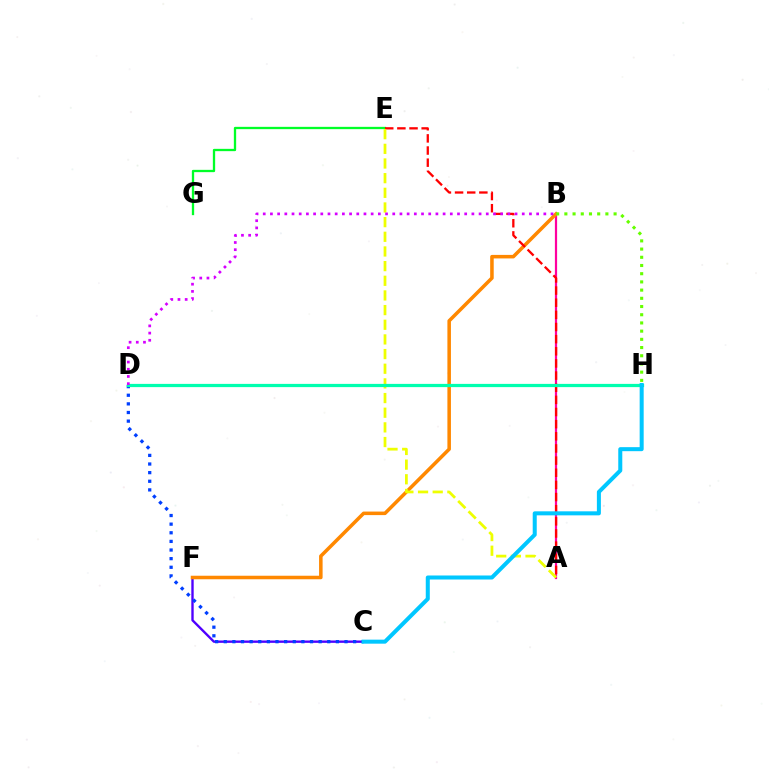{('C', 'F'): [{'color': '#4f00ff', 'line_style': 'solid', 'thickness': 1.7}], ('E', 'G'): [{'color': '#00ff27', 'line_style': 'solid', 'thickness': 1.66}], ('A', 'B'): [{'color': '#ff00a0', 'line_style': 'solid', 'thickness': 1.6}], ('B', 'F'): [{'color': '#ff8800', 'line_style': 'solid', 'thickness': 2.55}], ('A', 'E'): [{'color': '#ff0000', 'line_style': 'dashed', 'thickness': 1.65}, {'color': '#eeff00', 'line_style': 'dashed', 'thickness': 1.99}], ('B', 'H'): [{'color': '#66ff00', 'line_style': 'dotted', 'thickness': 2.23}], ('C', 'D'): [{'color': '#003fff', 'line_style': 'dotted', 'thickness': 2.34}], ('D', 'H'): [{'color': '#00ffaf', 'line_style': 'solid', 'thickness': 2.33}], ('C', 'H'): [{'color': '#00c7ff', 'line_style': 'solid', 'thickness': 2.9}], ('B', 'D'): [{'color': '#d600ff', 'line_style': 'dotted', 'thickness': 1.95}]}